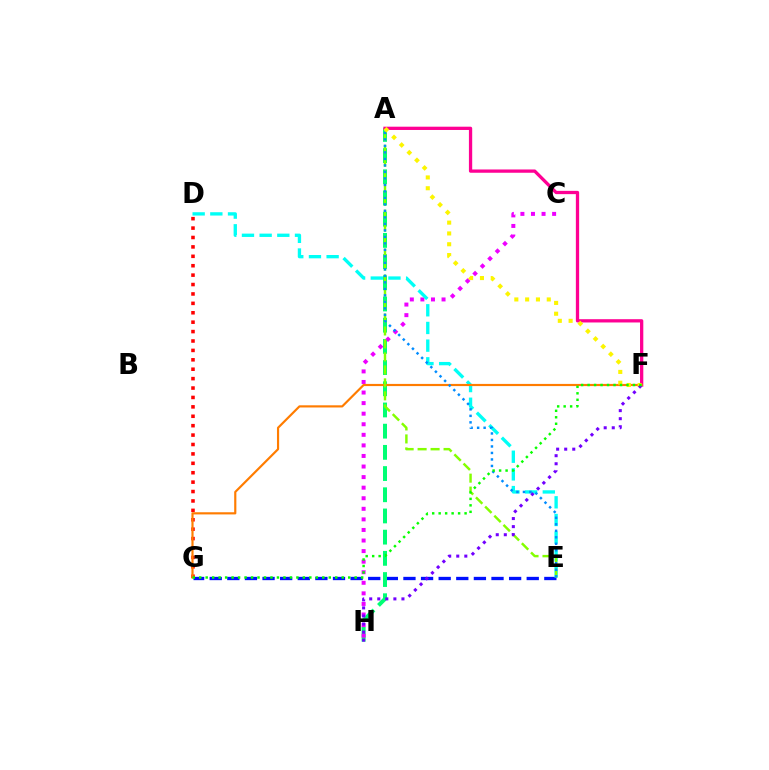{('E', 'G'): [{'color': '#0010ff', 'line_style': 'dashed', 'thickness': 2.39}], ('A', 'H'): [{'color': '#00ff74', 'line_style': 'dashed', 'thickness': 2.88}], ('D', 'G'): [{'color': '#ff0000', 'line_style': 'dotted', 'thickness': 2.56}], ('C', 'H'): [{'color': '#ee00ff', 'line_style': 'dotted', 'thickness': 2.87}], ('D', 'E'): [{'color': '#00fff6', 'line_style': 'dashed', 'thickness': 2.4}], ('A', 'F'): [{'color': '#ff0094', 'line_style': 'solid', 'thickness': 2.36}, {'color': '#fcf500', 'line_style': 'dotted', 'thickness': 2.94}], ('F', 'G'): [{'color': '#ff7c00', 'line_style': 'solid', 'thickness': 1.56}, {'color': '#08ff00', 'line_style': 'dotted', 'thickness': 1.76}], ('A', 'E'): [{'color': '#84ff00', 'line_style': 'dashed', 'thickness': 1.76}, {'color': '#008cff', 'line_style': 'dotted', 'thickness': 1.77}], ('F', 'H'): [{'color': '#7200ff', 'line_style': 'dotted', 'thickness': 2.19}]}